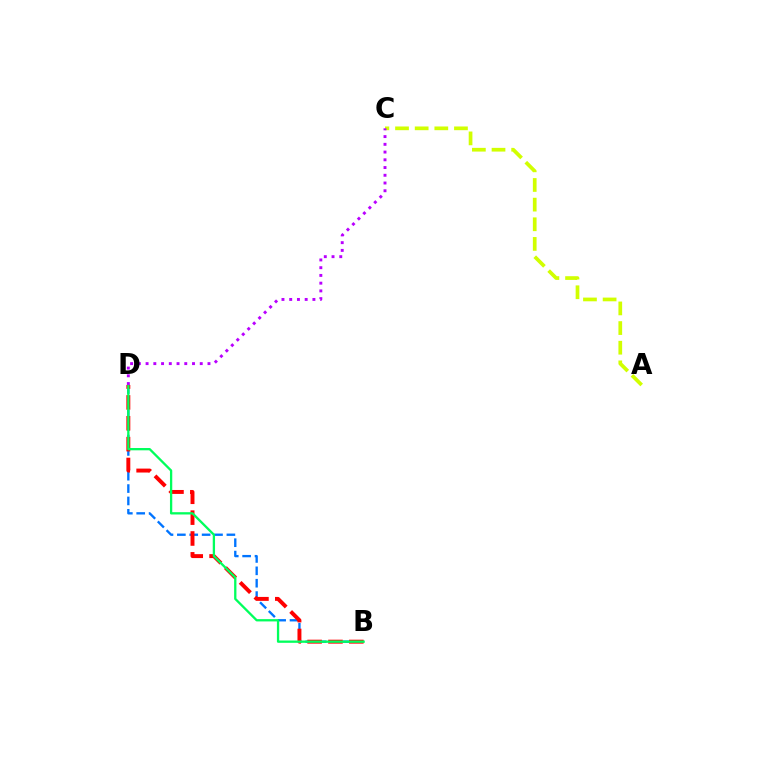{('A', 'C'): [{'color': '#d1ff00', 'line_style': 'dashed', 'thickness': 2.67}], ('B', 'D'): [{'color': '#0074ff', 'line_style': 'dashed', 'thickness': 1.68}, {'color': '#ff0000', 'line_style': 'dashed', 'thickness': 2.83}, {'color': '#00ff5c', 'line_style': 'solid', 'thickness': 1.66}], ('C', 'D'): [{'color': '#b900ff', 'line_style': 'dotted', 'thickness': 2.1}]}